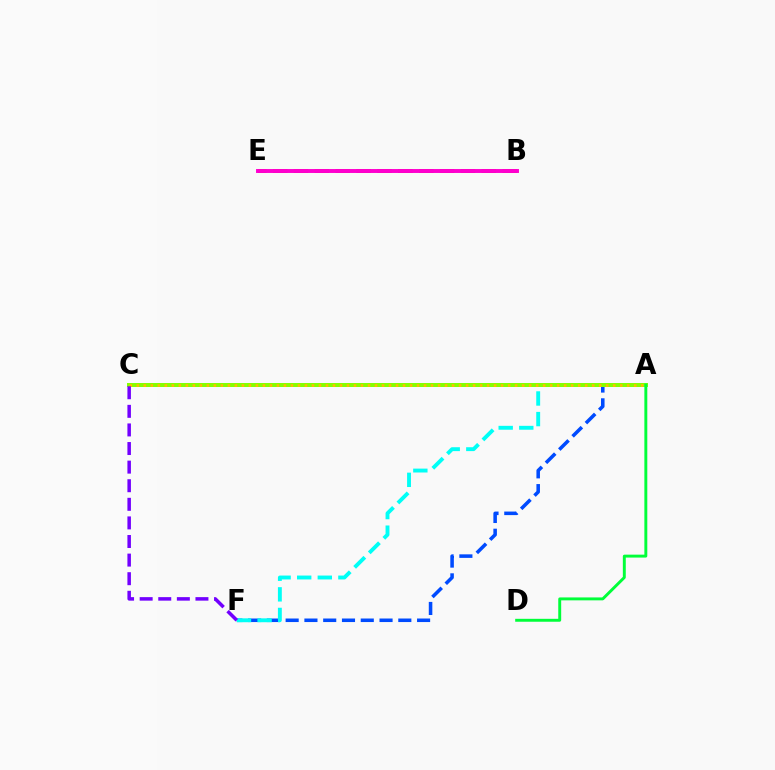{('A', 'F'): [{'color': '#004bff', 'line_style': 'dashed', 'thickness': 2.55}, {'color': '#00fff6', 'line_style': 'dashed', 'thickness': 2.8}], ('B', 'E'): [{'color': '#ff0000', 'line_style': 'dashed', 'thickness': 2.84}, {'color': '#ff00cf', 'line_style': 'solid', 'thickness': 2.82}], ('A', 'C'): [{'color': '#84ff00', 'line_style': 'solid', 'thickness': 2.87}, {'color': '#ffbd00', 'line_style': 'dotted', 'thickness': 1.9}], ('C', 'F'): [{'color': '#7200ff', 'line_style': 'dashed', 'thickness': 2.53}], ('A', 'D'): [{'color': '#00ff39', 'line_style': 'solid', 'thickness': 2.11}]}